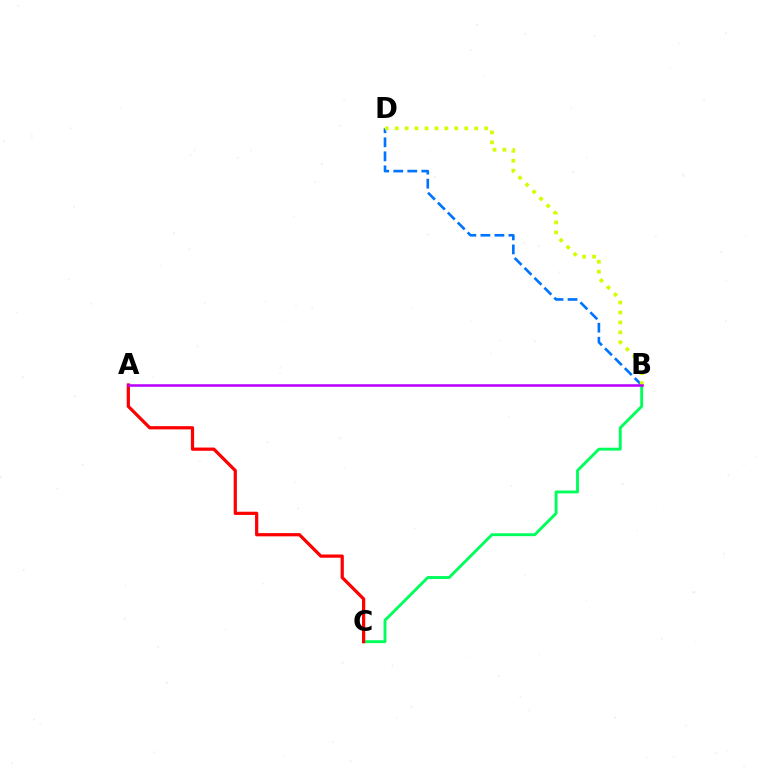{('B', 'C'): [{'color': '#00ff5c', 'line_style': 'solid', 'thickness': 2.08}], ('B', 'D'): [{'color': '#0074ff', 'line_style': 'dashed', 'thickness': 1.91}, {'color': '#d1ff00', 'line_style': 'dotted', 'thickness': 2.7}], ('A', 'C'): [{'color': '#ff0000', 'line_style': 'solid', 'thickness': 2.32}], ('A', 'B'): [{'color': '#b900ff', 'line_style': 'solid', 'thickness': 1.84}]}